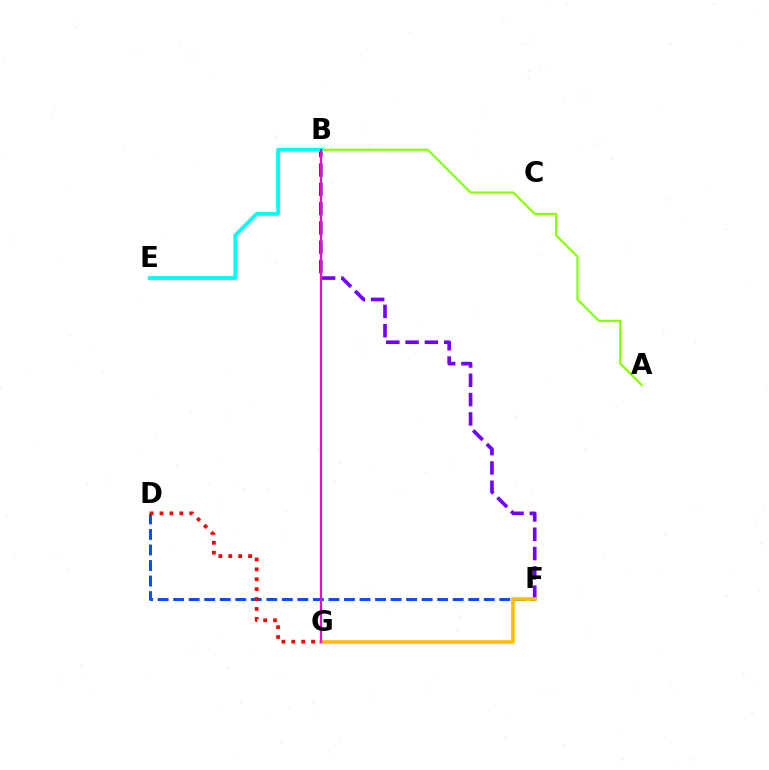{('B', 'F'): [{'color': '#7200ff', 'line_style': 'dashed', 'thickness': 2.62}], ('D', 'F'): [{'color': '#004bff', 'line_style': 'dashed', 'thickness': 2.11}], ('B', 'G'): [{'color': '#00ff39', 'line_style': 'solid', 'thickness': 1.57}, {'color': '#ff00cf', 'line_style': 'solid', 'thickness': 1.5}], ('A', 'B'): [{'color': '#84ff00', 'line_style': 'solid', 'thickness': 1.53}], ('D', 'G'): [{'color': '#ff0000', 'line_style': 'dotted', 'thickness': 2.69}], ('B', 'E'): [{'color': '#00fff6', 'line_style': 'solid', 'thickness': 2.73}], ('F', 'G'): [{'color': '#ffbd00', 'line_style': 'solid', 'thickness': 2.64}]}